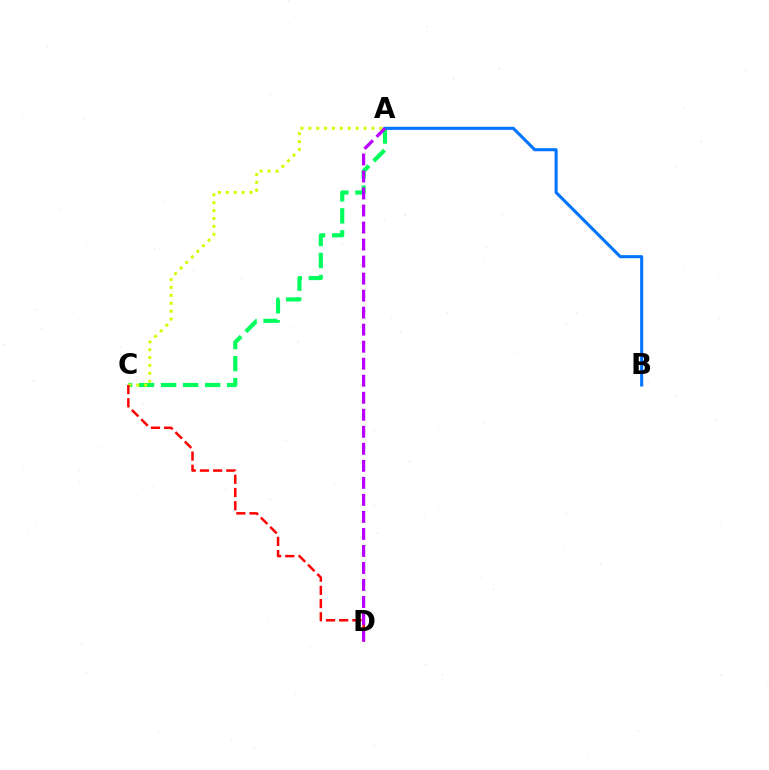{('A', 'C'): [{'color': '#00ff5c', 'line_style': 'dashed', 'thickness': 2.99}, {'color': '#d1ff00', 'line_style': 'dotted', 'thickness': 2.14}], ('A', 'B'): [{'color': '#0074ff', 'line_style': 'solid', 'thickness': 2.21}], ('C', 'D'): [{'color': '#ff0000', 'line_style': 'dashed', 'thickness': 1.79}], ('A', 'D'): [{'color': '#b900ff', 'line_style': 'dashed', 'thickness': 2.31}]}